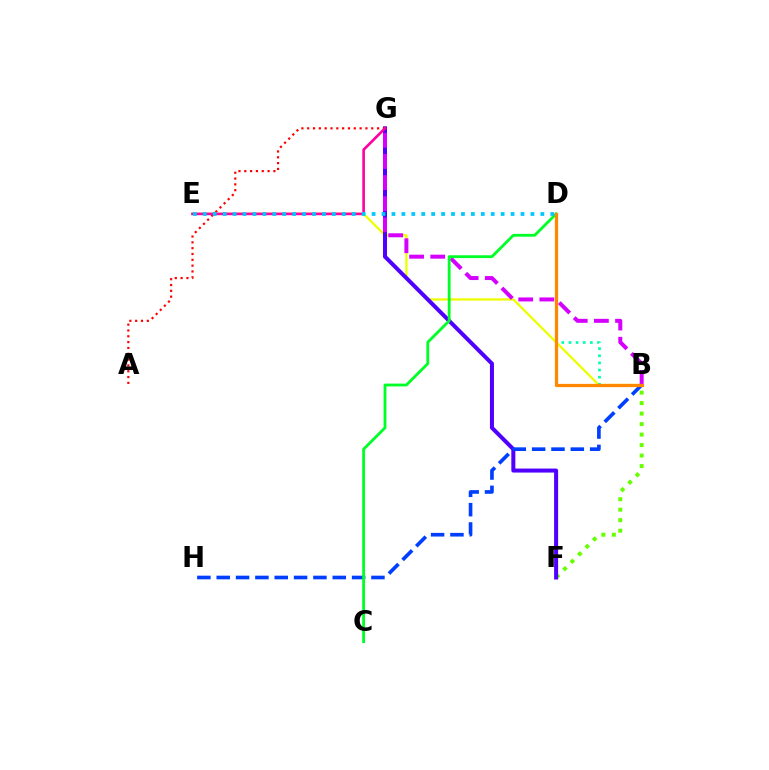{('B', 'F'): [{'color': '#66ff00', 'line_style': 'dotted', 'thickness': 2.85}], ('B', 'E'): [{'color': '#eeff00', 'line_style': 'solid', 'thickness': 1.65}], ('F', 'G'): [{'color': '#4f00ff', 'line_style': 'solid', 'thickness': 2.89}], ('B', 'H'): [{'color': '#003fff', 'line_style': 'dashed', 'thickness': 2.63}], ('A', 'G'): [{'color': '#ff0000', 'line_style': 'dotted', 'thickness': 1.58}], ('B', 'G'): [{'color': '#d600ff', 'line_style': 'dashed', 'thickness': 2.87}], ('E', 'G'): [{'color': '#ff00a0', 'line_style': 'solid', 'thickness': 1.89}], ('B', 'D'): [{'color': '#00ffaf', 'line_style': 'dotted', 'thickness': 1.94}, {'color': '#ff8800', 'line_style': 'solid', 'thickness': 2.33}], ('C', 'D'): [{'color': '#00ff27', 'line_style': 'solid', 'thickness': 2.03}], ('D', 'E'): [{'color': '#00c7ff', 'line_style': 'dotted', 'thickness': 2.7}]}